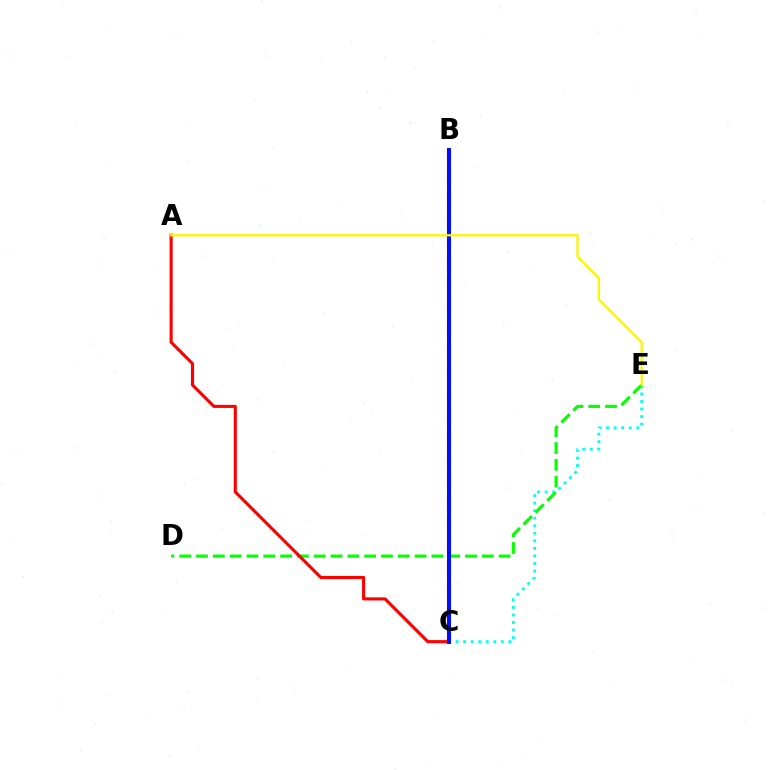{('C', 'E'): [{'color': '#00fff6', 'line_style': 'dotted', 'thickness': 2.05}], ('D', 'E'): [{'color': '#08ff00', 'line_style': 'dashed', 'thickness': 2.28}], ('B', 'C'): [{'color': '#ee00ff', 'line_style': 'dashed', 'thickness': 2.96}, {'color': '#0010ff', 'line_style': 'solid', 'thickness': 2.89}], ('A', 'C'): [{'color': '#ff0000', 'line_style': 'solid', 'thickness': 2.24}], ('A', 'E'): [{'color': '#fcf500', 'line_style': 'solid', 'thickness': 1.63}]}